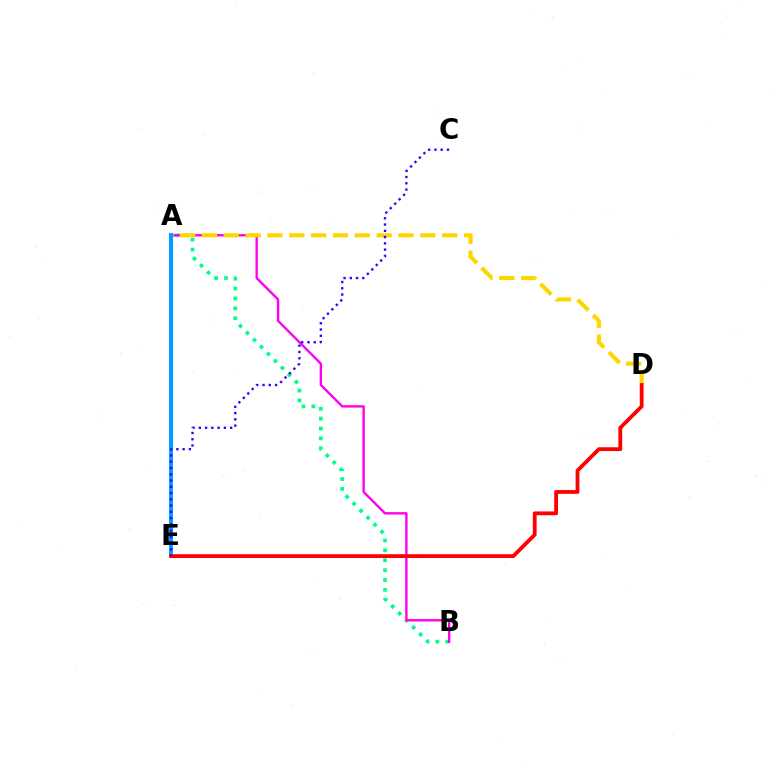{('A', 'E'): [{'color': '#4fff00', 'line_style': 'dotted', 'thickness': 1.97}, {'color': '#009eff', 'line_style': 'solid', 'thickness': 2.87}], ('A', 'B'): [{'color': '#00ff86', 'line_style': 'dotted', 'thickness': 2.69}, {'color': '#ff00ed', 'line_style': 'solid', 'thickness': 1.71}], ('A', 'D'): [{'color': '#ffd500', 'line_style': 'dashed', 'thickness': 2.97}], ('D', 'E'): [{'color': '#ff0000', 'line_style': 'solid', 'thickness': 2.74}], ('C', 'E'): [{'color': '#3700ff', 'line_style': 'dotted', 'thickness': 1.7}]}